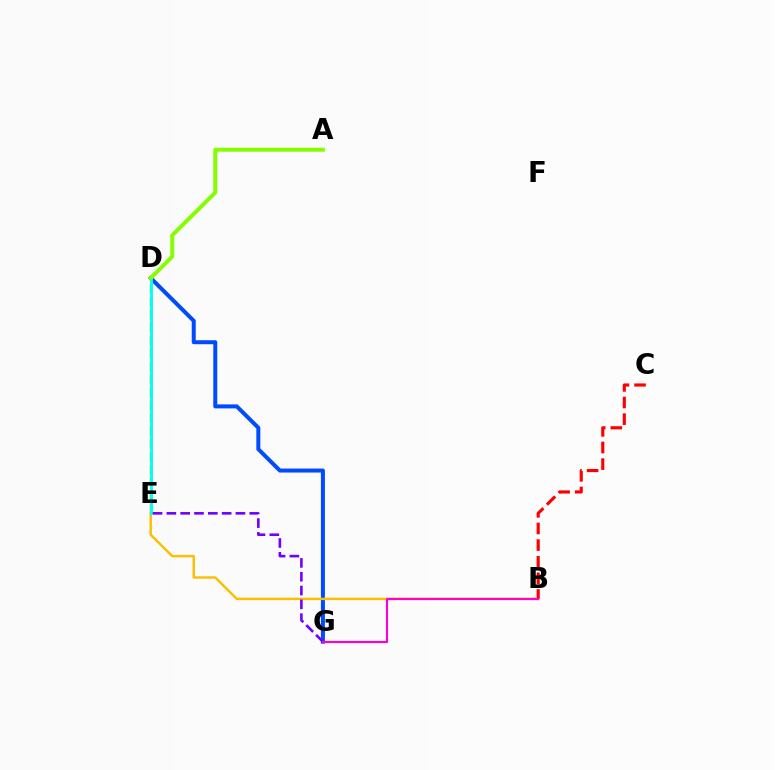{('D', 'G'): [{'color': '#004bff', 'line_style': 'solid', 'thickness': 2.88}], ('B', 'E'): [{'color': '#ffbd00', 'line_style': 'solid', 'thickness': 1.75}], ('B', 'C'): [{'color': '#ff0000', 'line_style': 'dashed', 'thickness': 2.26}], ('D', 'E'): [{'color': '#00ff39', 'line_style': 'dashed', 'thickness': 1.75}, {'color': '#00fff6', 'line_style': 'solid', 'thickness': 2.04}], ('E', 'G'): [{'color': '#7200ff', 'line_style': 'dashed', 'thickness': 1.88}], ('A', 'D'): [{'color': '#84ff00', 'line_style': 'solid', 'thickness': 2.84}], ('B', 'G'): [{'color': '#ff00cf', 'line_style': 'solid', 'thickness': 1.55}]}